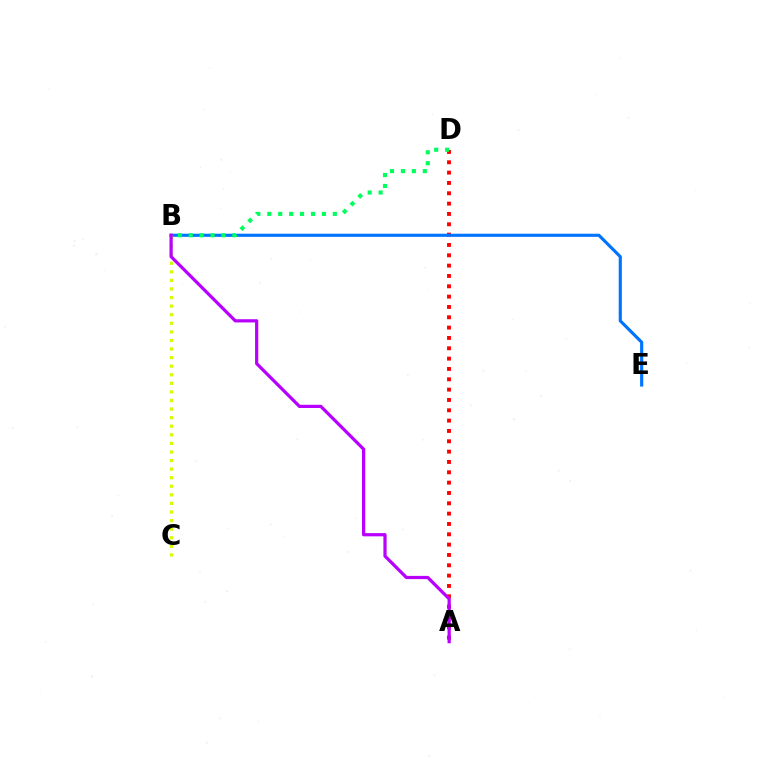{('A', 'D'): [{'color': '#ff0000', 'line_style': 'dotted', 'thickness': 2.81}], ('B', 'E'): [{'color': '#0074ff', 'line_style': 'solid', 'thickness': 2.26}], ('B', 'D'): [{'color': '#00ff5c', 'line_style': 'dotted', 'thickness': 2.97}], ('B', 'C'): [{'color': '#d1ff00', 'line_style': 'dotted', 'thickness': 2.33}], ('A', 'B'): [{'color': '#b900ff', 'line_style': 'solid', 'thickness': 2.32}]}